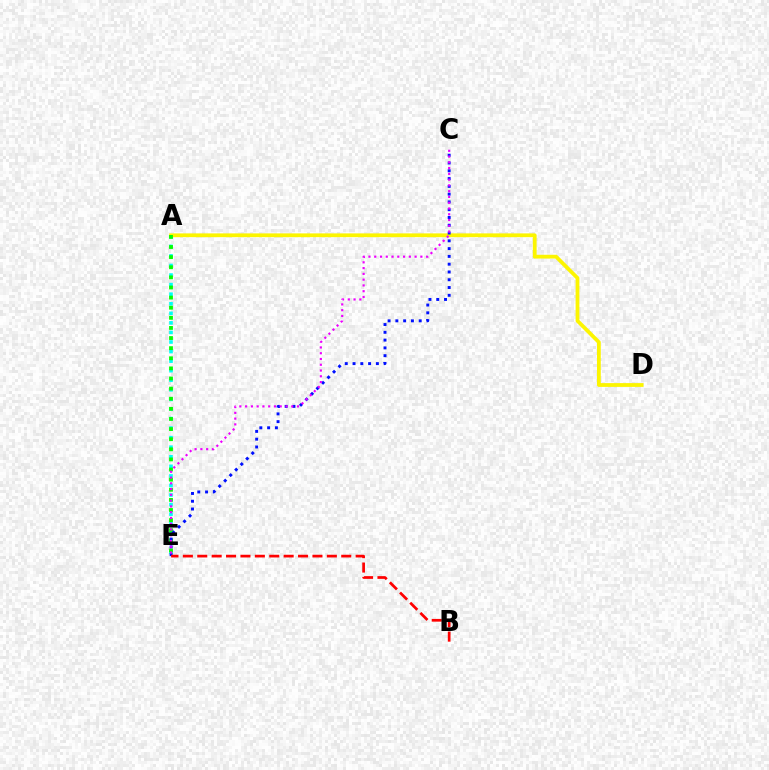{('A', 'E'): [{'color': '#00fff6', 'line_style': 'dotted', 'thickness': 2.6}, {'color': '#08ff00', 'line_style': 'dotted', 'thickness': 2.75}], ('A', 'D'): [{'color': '#fcf500', 'line_style': 'solid', 'thickness': 2.72}], ('C', 'E'): [{'color': '#0010ff', 'line_style': 'dotted', 'thickness': 2.11}, {'color': '#ee00ff', 'line_style': 'dotted', 'thickness': 1.57}], ('B', 'E'): [{'color': '#ff0000', 'line_style': 'dashed', 'thickness': 1.96}]}